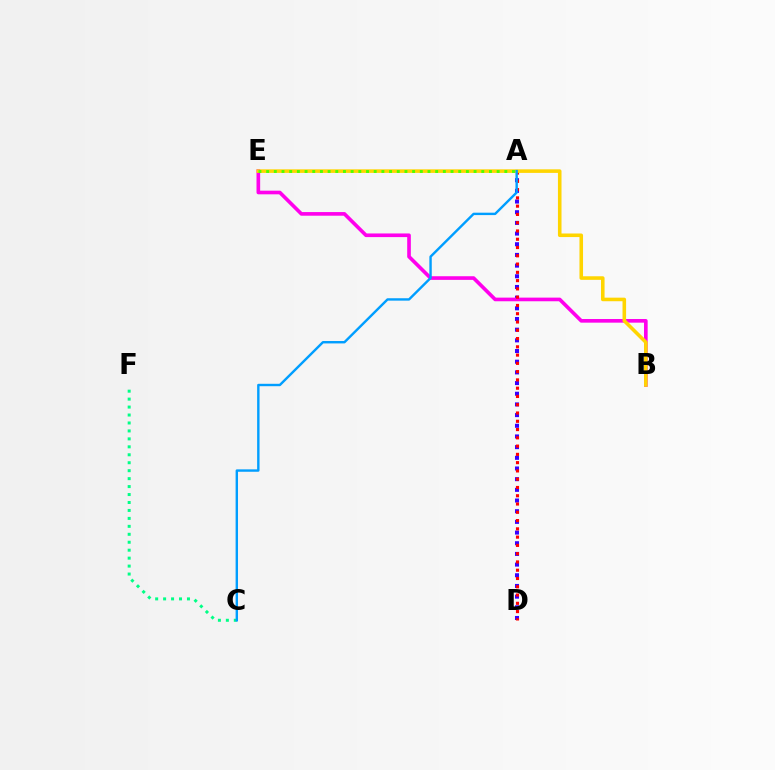{('C', 'F'): [{'color': '#00ff86', 'line_style': 'dotted', 'thickness': 2.16}], ('A', 'D'): [{'color': '#3700ff', 'line_style': 'dotted', 'thickness': 2.9}, {'color': '#ff0000', 'line_style': 'dotted', 'thickness': 2.25}], ('B', 'E'): [{'color': '#ff00ed', 'line_style': 'solid', 'thickness': 2.62}, {'color': '#ffd500', 'line_style': 'solid', 'thickness': 2.57}], ('A', 'C'): [{'color': '#009eff', 'line_style': 'solid', 'thickness': 1.73}], ('A', 'E'): [{'color': '#4fff00', 'line_style': 'dotted', 'thickness': 2.09}]}